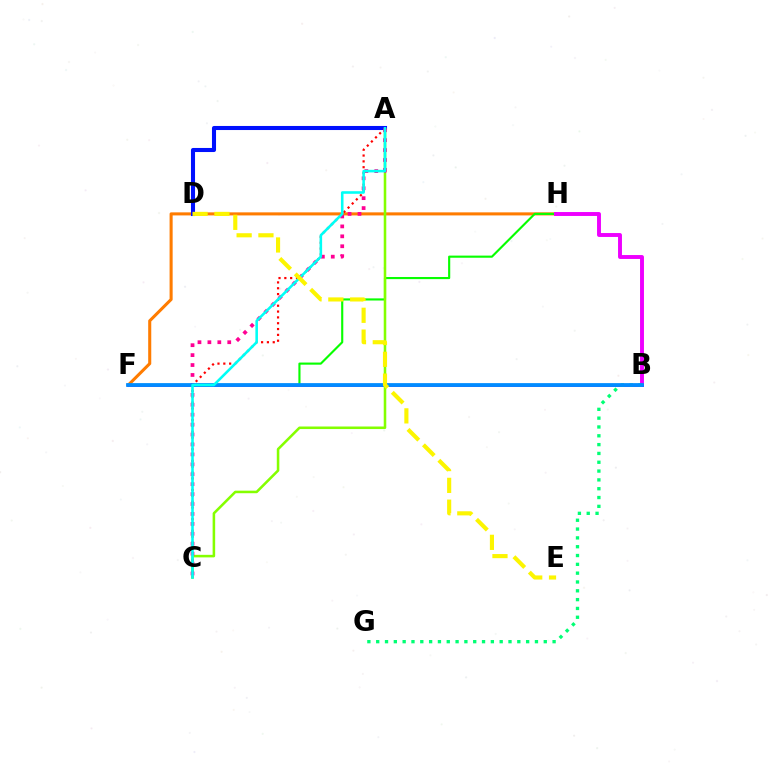{('F', 'H'): [{'color': '#ff7c00', 'line_style': 'solid', 'thickness': 2.2}, {'color': '#08ff00', 'line_style': 'solid', 'thickness': 1.53}], ('A', 'C'): [{'color': '#84ff00', 'line_style': 'solid', 'thickness': 1.84}, {'color': '#ff0000', 'line_style': 'dotted', 'thickness': 1.58}, {'color': '#ff0094', 'line_style': 'dotted', 'thickness': 2.7}, {'color': '#00fff6', 'line_style': 'solid', 'thickness': 1.85}], ('B', 'H'): [{'color': '#ee00ff', 'line_style': 'solid', 'thickness': 2.82}], ('B', 'F'): [{'color': '#7200ff', 'line_style': 'solid', 'thickness': 1.91}, {'color': '#008cff', 'line_style': 'solid', 'thickness': 2.71}], ('A', 'D'): [{'color': '#0010ff', 'line_style': 'solid', 'thickness': 2.93}], ('B', 'G'): [{'color': '#00ff74', 'line_style': 'dotted', 'thickness': 2.4}], ('D', 'E'): [{'color': '#fcf500', 'line_style': 'dashed', 'thickness': 2.96}]}